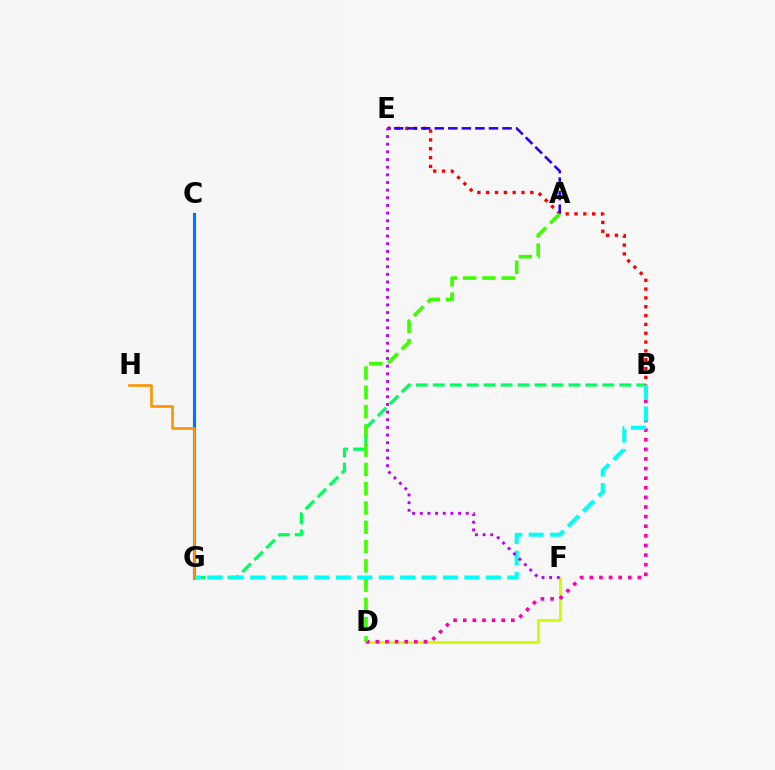{('B', 'G'): [{'color': '#00ff5c', 'line_style': 'dashed', 'thickness': 2.3}, {'color': '#00fff6', 'line_style': 'dashed', 'thickness': 2.91}], ('D', 'F'): [{'color': '#d1ff00', 'line_style': 'solid', 'thickness': 2.2}], ('B', 'E'): [{'color': '#ff0000', 'line_style': 'dotted', 'thickness': 2.4}], ('A', 'E'): [{'color': '#2500ff', 'line_style': 'dashed', 'thickness': 1.84}], ('C', 'G'): [{'color': '#0074ff', 'line_style': 'solid', 'thickness': 2.25}], ('B', 'D'): [{'color': '#ff00ac', 'line_style': 'dotted', 'thickness': 2.61}], ('A', 'D'): [{'color': '#3dff00', 'line_style': 'dashed', 'thickness': 2.62}], ('G', 'H'): [{'color': '#ff9400', 'line_style': 'solid', 'thickness': 1.91}], ('E', 'F'): [{'color': '#b900ff', 'line_style': 'dotted', 'thickness': 2.08}]}